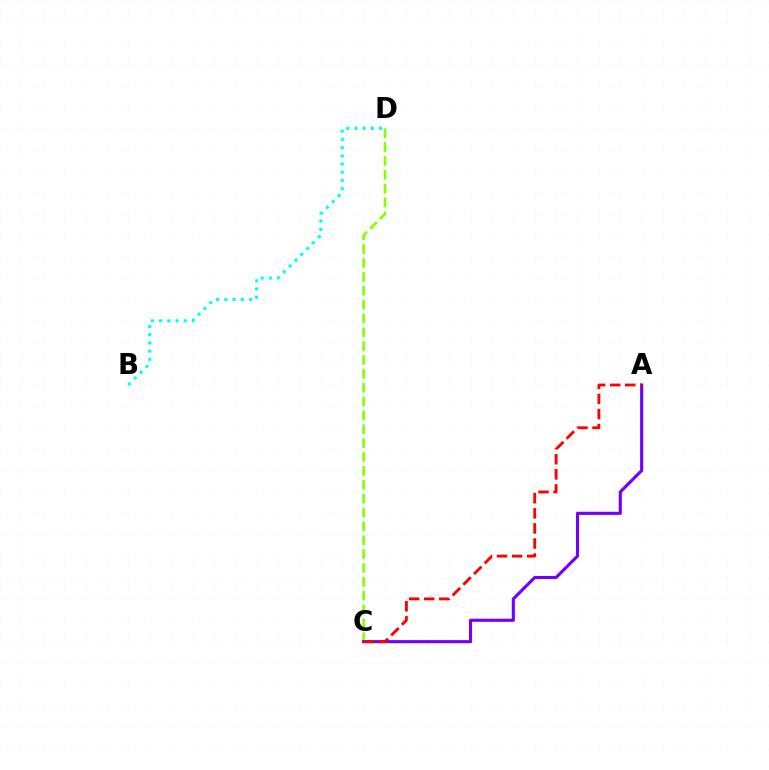{('B', 'D'): [{'color': '#00fff6', 'line_style': 'dotted', 'thickness': 2.24}], ('C', 'D'): [{'color': '#84ff00', 'line_style': 'dashed', 'thickness': 1.88}], ('A', 'C'): [{'color': '#7200ff', 'line_style': 'solid', 'thickness': 2.24}, {'color': '#ff0000', 'line_style': 'dashed', 'thickness': 2.05}]}